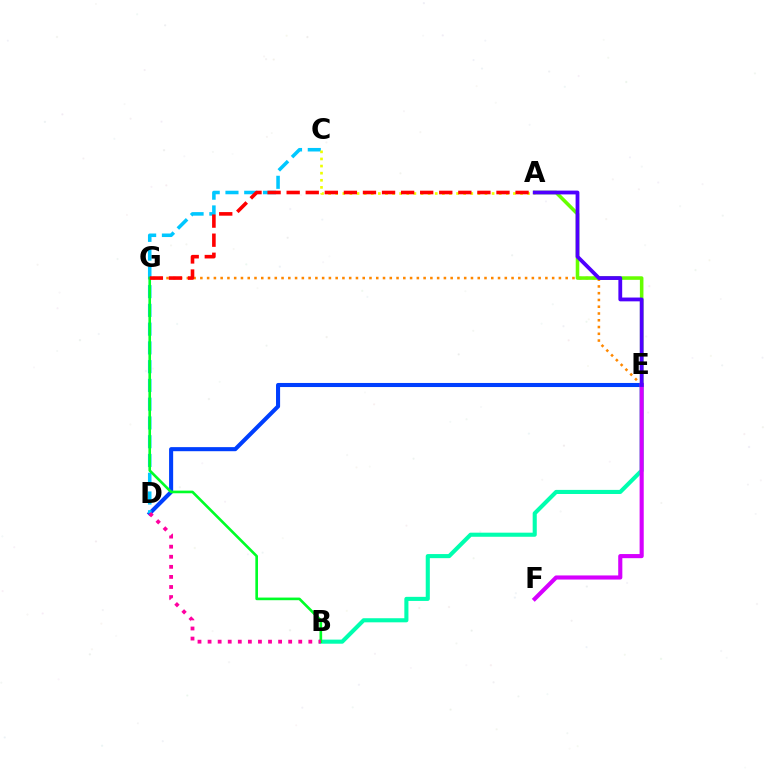{('B', 'E'): [{'color': '#00ffaf', 'line_style': 'solid', 'thickness': 2.95}], ('E', 'G'): [{'color': '#ff8800', 'line_style': 'dotted', 'thickness': 1.84}], ('D', 'E'): [{'color': '#003fff', 'line_style': 'solid', 'thickness': 2.93}], ('C', 'D'): [{'color': '#00c7ff', 'line_style': 'dashed', 'thickness': 2.55}], ('B', 'G'): [{'color': '#00ff27', 'line_style': 'solid', 'thickness': 1.9}], ('A', 'E'): [{'color': '#66ff00', 'line_style': 'solid', 'thickness': 2.57}, {'color': '#4f00ff', 'line_style': 'solid', 'thickness': 2.74}], ('A', 'C'): [{'color': '#eeff00', 'line_style': 'dotted', 'thickness': 1.93}], ('E', 'F'): [{'color': '#d600ff', 'line_style': 'solid', 'thickness': 2.97}], ('A', 'G'): [{'color': '#ff0000', 'line_style': 'dashed', 'thickness': 2.59}], ('B', 'D'): [{'color': '#ff00a0', 'line_style': 'dotted', 'thickness': 2.74}]}